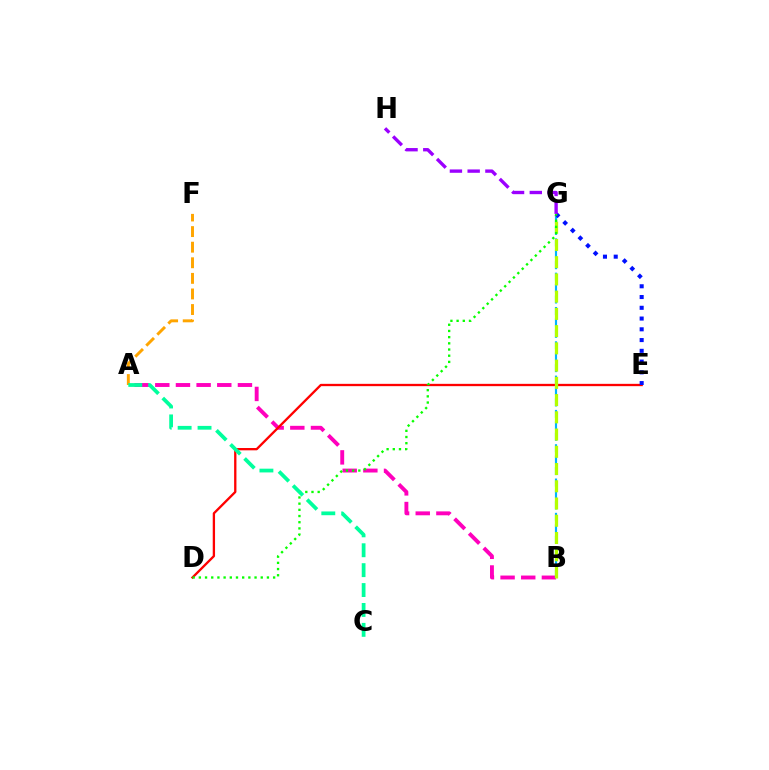{('A', 'B'): [{'color': '#ff00bd', 'line_style': 'dashed', 'thickness': 2.81}], ('B', 'G'): [{'color': '#00b5ff', 'line_style': 'dashed', 'thickness': 1.55}, {'color': '#b3ff00', 'line_style': 'dashed', 'thickness': 2.34}], ('D', 'E'): [{'color': '#ff0000', 'line_style': 'solid', 'thickness': 1.67}], ('A', 'F'): [{'color': '#ffa500', 'line_style': 'dashed', 'thickness': 2.12}], ('E', 'G'): [{'color': '#0010ff', 'line_style': 'dotted', 'thickness': 2.92}], ('D', 'G'): [{'color': '#08ff00', 'line_style': 'dotted', 'thickness': 1.68}], ('A', 'C'): [{'color': '#00ff9d', 'line_style': 'dashed', 'thickness': 2.7}], ('G', 'H'): [{'color': '#9b00ff', 'line_style': 'dashed', 'thickness': 2.41}]}